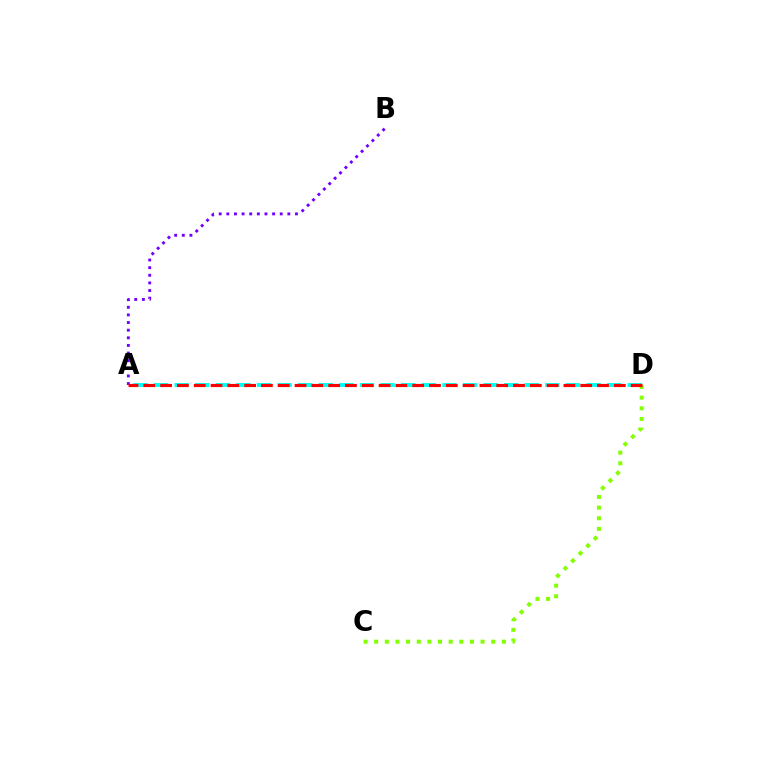{('A', 'B'): [{'color': '#7200ff', 'line_style': 'dotted', 'thickness': 2.07}], ('C', 'D'): [{'color': '#84ff00', 'line_style': 'dotted', 'thickness': 2.89}], ('A', 'D'): [{'color': '#00fff6', 'line_style': 'dashed', 'thickness': 2.8}, {'color': '#ff0000', 'line_style': 'dashed', 'thickness': 2.28}]}